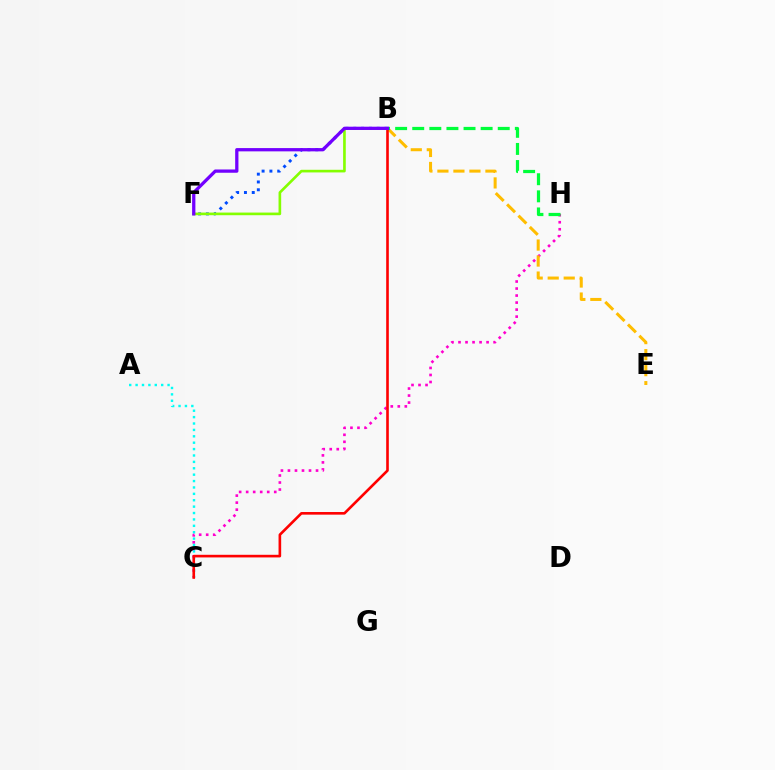{('C', 'H'): [{'color': '#ff00cf', 'line_style': 'dotted', 'thickness': 1.91}], ('B', 'E'): [{'color': '#ffbd00', 'line_style': 'dashed', 'thickness': 2.17}], ('A', 'C'): [{'color': '#00fff6', 'line_style': 'dotted', 'thickness': 1.74}], ('B', 'F'): [{'color': '#004bff', 'line_style': 'dotted', 'thickness': 2.12}, {'color': '#84ff00', 'line_style': 'solid', 'thickness': 1.9}, {'color': '#7200ff', 'line_style': 'solid', 'thickness': 2.36}], ('B', 'C'): [{'color': '#ff0000', 'line_style': 'solid', 'thickness': 1.89}], ('B', 'H'): [{'color': '#00ff39', 'line_style': 'dashed', 'thickness': 2.32}]}